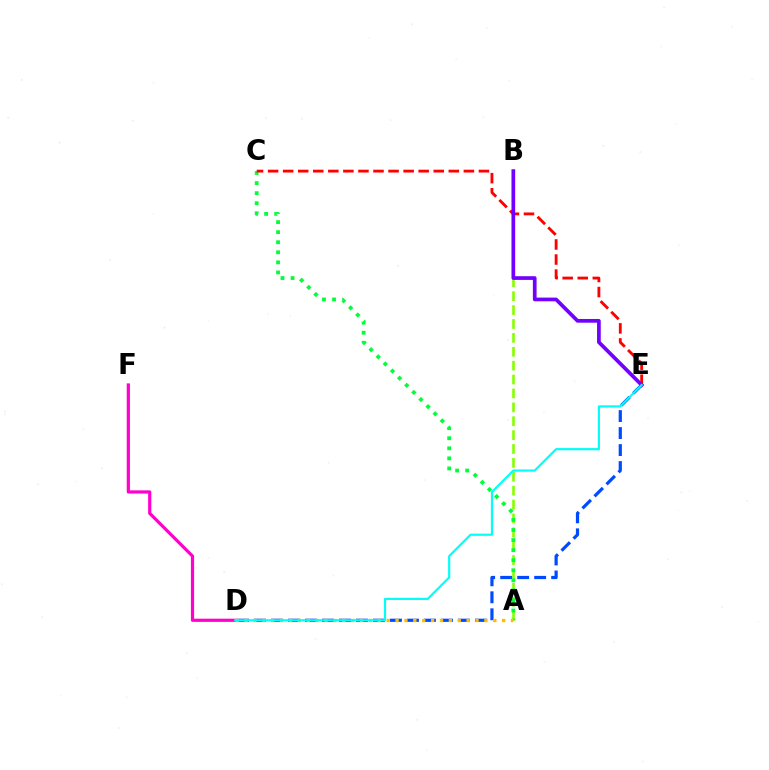{('A', 'B'): [{'color': '#84ff00', 'line_style': 'dashed', 'thickness': 1.89}], ('D', 'E'): [{'color': '#004bff', 'line_style': 'dashed', 'thickness': 2.31}, {'color': '#00fff6', 'line_style': 'solid', 'thickness': 1.56}], ('A', 'C'): [{'color': '#00ff39', 'line_style': 'dotted', 'thickness': 2.74}], ('C', 'E'): [{'color': '#ff0000', 'line_style': 'dashed', 'thickness': 2.05}], ('D', 'F'): [{'color': '#ff00cf', 'line_style': 'solid', 'thickness': 2.3}], ('B', 'E'): [{'color': '#7200ff', 'line_style': 'solid', 'thickness': 2.67}], ('A', 'D'): [{'color': '#ffbd00', 'line_style': 'dotted', 'thickness': 2.41}]}